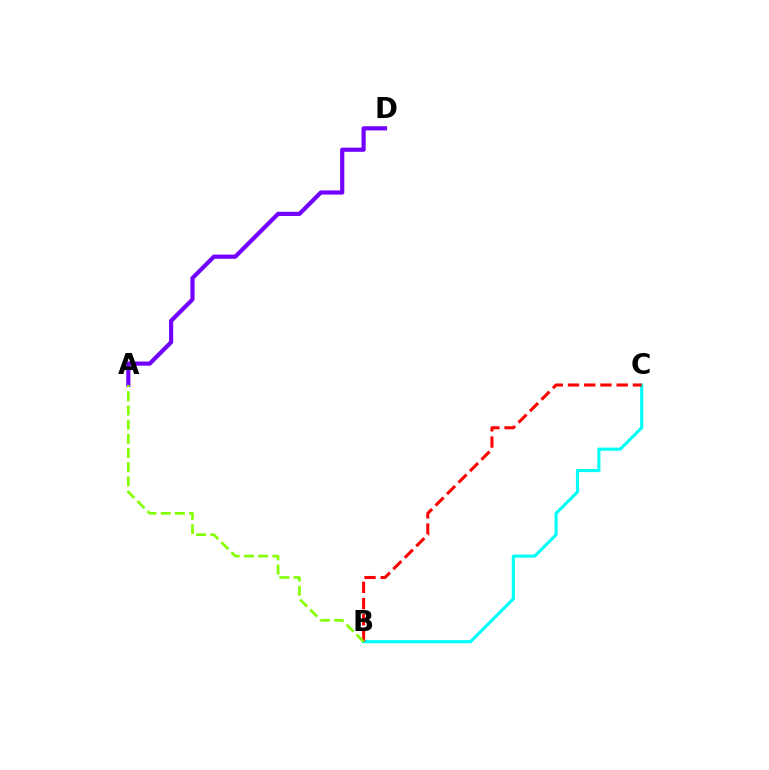{('B', 'C'): [{'color': '#00fff6', 'line_style': 'solid', 'thickness': 2.24}, {'color': '#ff0000', 'line_style': 'dashed', 'thickness': 2.2}], ('A', 'D'): [{'color': '#7200ff', 'line_style': 'solid', 'thickness': 3.0}], ('A', 'B'): [{'color': '#84ff00', 'line_style': 'dashed', 'thickness': 1.93}]}